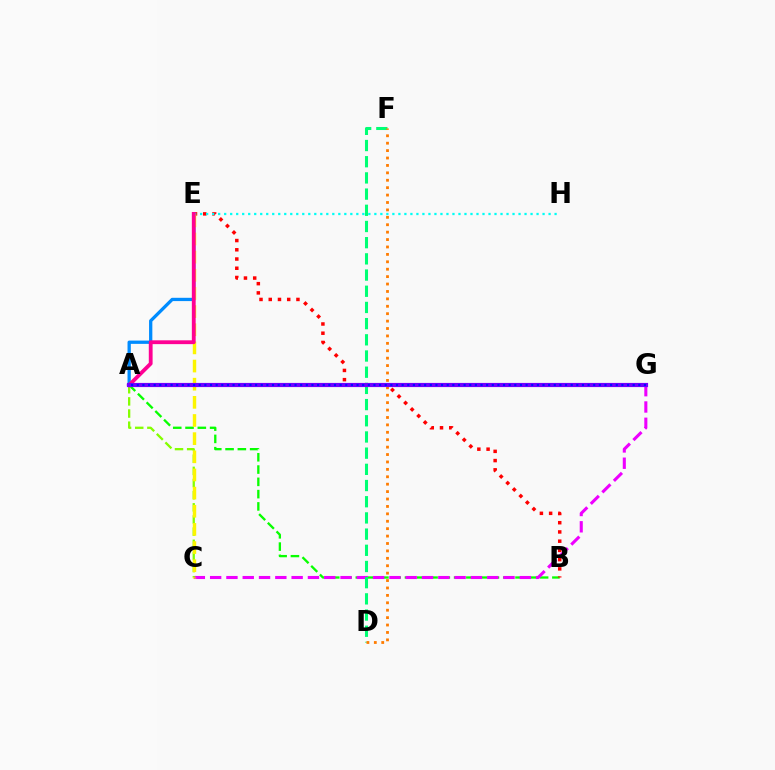{('A', 'B'): [{'color': '#08ff00', 'line_style': 'dashed', 'thickness': 1.67}], ('C', 'G'): [{'color': '#ee00ff', 'line_style': 'dashed', 'thickness': 2.21}], ('A', 'E'): [{'color': '#008cff', 'line_style': 'solid', 'thickness': 2.37}, {'color': '#ff0094', 'line_style': 'solid', 'thickness': 2.75}], ('A', 'C'): [{'color': '#84ff00', 'line_style': 'dashed', 'thickness': 1.65}], ('B', 'E'): [{'color': '#ff0000', 'line_style': 'dotted', 'thickness': 2.51}], ('E', 'H'): [{'color': '#00fff6', 'line_style': 'dotted', 'thickness': 1.63}], ('C', 'E'): [{'color': '#fcf500', 'line_style': 'dashed', 'thickness': 2.47}], ('D', 'F'): [{'color': '#00ff74', 'line_style': 'dashed', 'thickness': 2.2}, {'color': '#ff7c00', 'line_style': 'dotted', 'thickness': 2.01}], ('A', 'G'): [{'color': '#7200ff', 'line_style': 'solid', 'thickness': 3.0}, {'color': '#0010ff', 'line_style': 'dotted', 'thickness': 1.53}]}